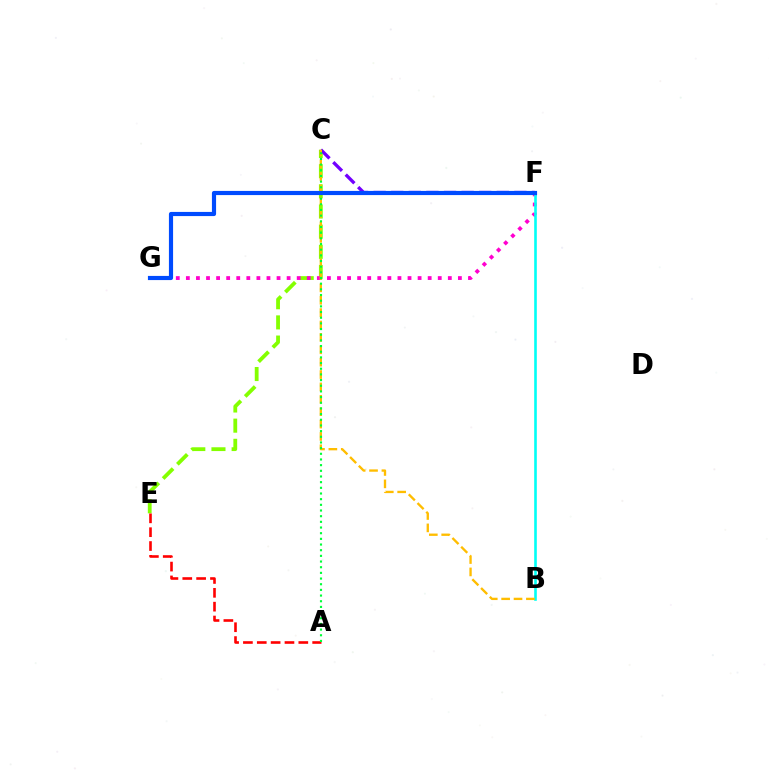{('C', 'E'): [{'color': '#84ff00', 'line_style': 'dashed', 'thickness': 2.74}], ('F', 'G'): [{'color': '#ff00cf', 'line_style': 'dotted', 'thickness': 2.74}, {'color': '#004bff', 'line_style': 'solid', 'thickness': 2.99}], ('B', 'F'): [{'color': '#00fff6', 'line_style': 'solid', 'thickness': 1.88}], ('C', 'F'): [{'color': '#7200ff', 'line_style': 'dashed', 'thickness': 2.39}], ('A', 'E'): [{'color': '#ff0000', 'line_style': 'dashed', 'thickness': 1.88}], ('B', 'C'): [{'color': '#ffbd00', 'line_style': 'dashed', 'thickness': 1.68}], ('A', 'C'): [{'color': '#00ff39', 'line_style': 'dotted', 'thickness': 1.54}]}